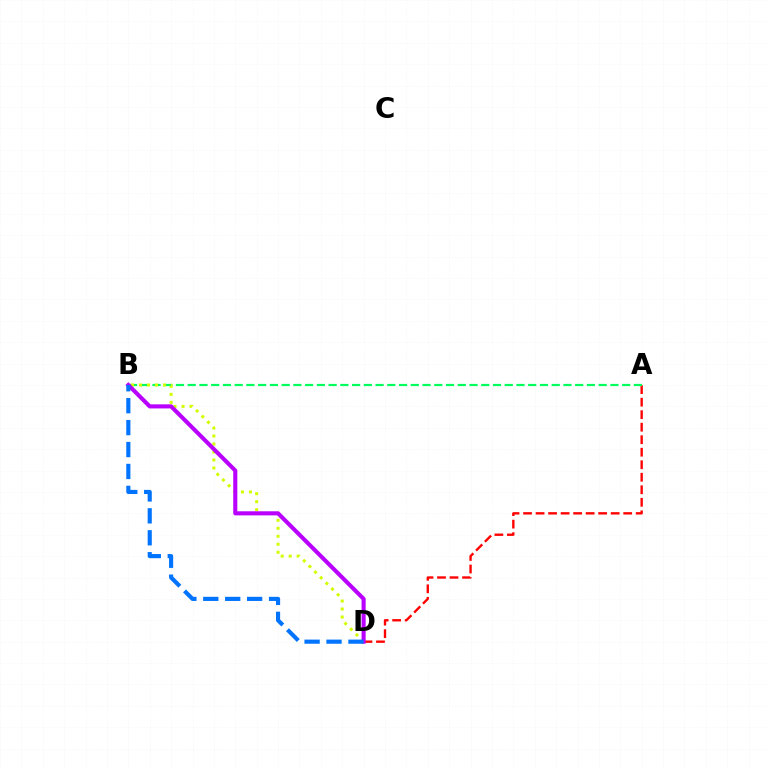{('A', 'D'): [{'color': '#ff0000', 'line_style': 'dashed', 'thickness': 1.7}], ('A', 'B'): [{'color': '#00ff5c', 'line_style': 'dashed', 'thickness': 1.6}], ('B', 'D'): [{'color': '#d1ff00', 'line_style': 'dotted', 'thickness': 2.17}, {'color': '#b900ff', 'line_style': 'solid', 'thickness': 2.95}, {'color': '#0074ff', 'line_style': 'dashed', 'thickness': 2.98}]}